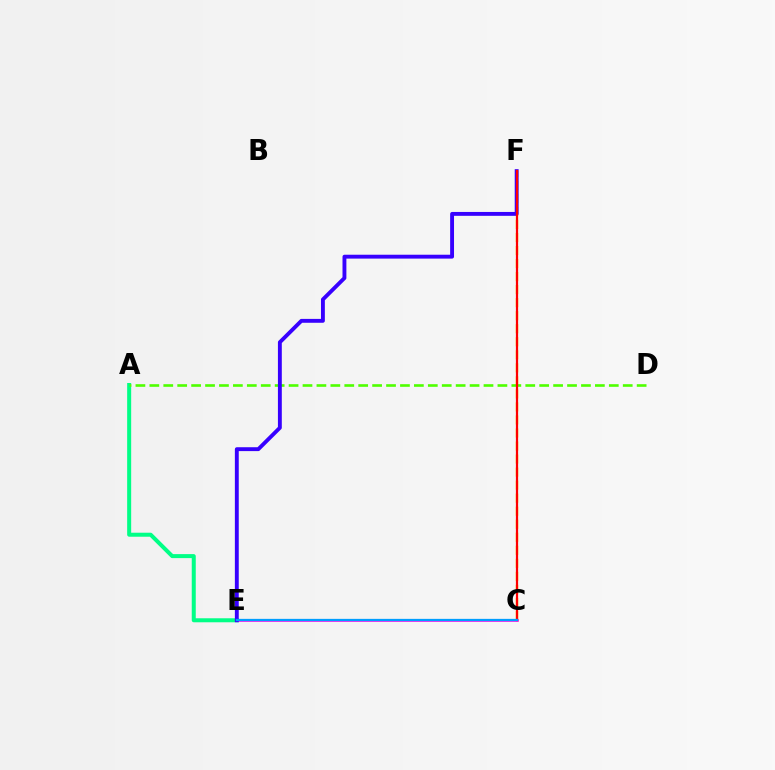{('C', 'F'): [{'color': '#ffd500', 'line_style': 'dashed', 'thickness': 1.77}, {'color': '#ff0000', 'line_style': 'solid', 'thickness': 1.59}], ('A', 'E'): [{'color': '#00ff86', 'line_style': 'solid', 'thickness': 2.88}], ('A', 'D'): [{'color': '#4fff00', 'line_style': 'dashed', 'thickness': 1.89}], ('C', 'E'): [{'color': '#ff00ed', 'line_style': 'solid', 'thickness': 1.86}, {'color': '#009eff', 'line_style': 'solid', 'thickness': 1.64}], ('E', 'F'): [{'color': '#3700ff', 'line_style': 'solid', 'thickness': 2.79}]}